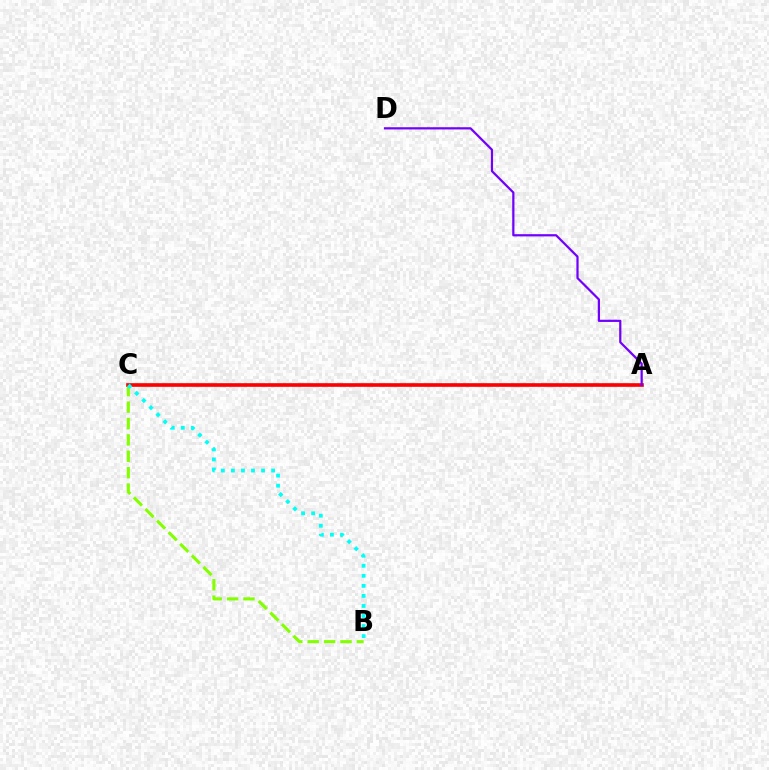{('B', 'C'): [{'color': '#84ff00', 'line_style': 'dashed', 'thickness': 2.23}, {'color': '#00fff6', 'line_style': 'dotted', 'thickness': 2.73}], ('A', 'C'): [{'color': '#ff0000', 'line_style': 'solid', 'thickness': 2.62}], ('A', 'D'): [{'color': '#7200ff', 'line_style': 'solid', 'thickness': 1.6}]}